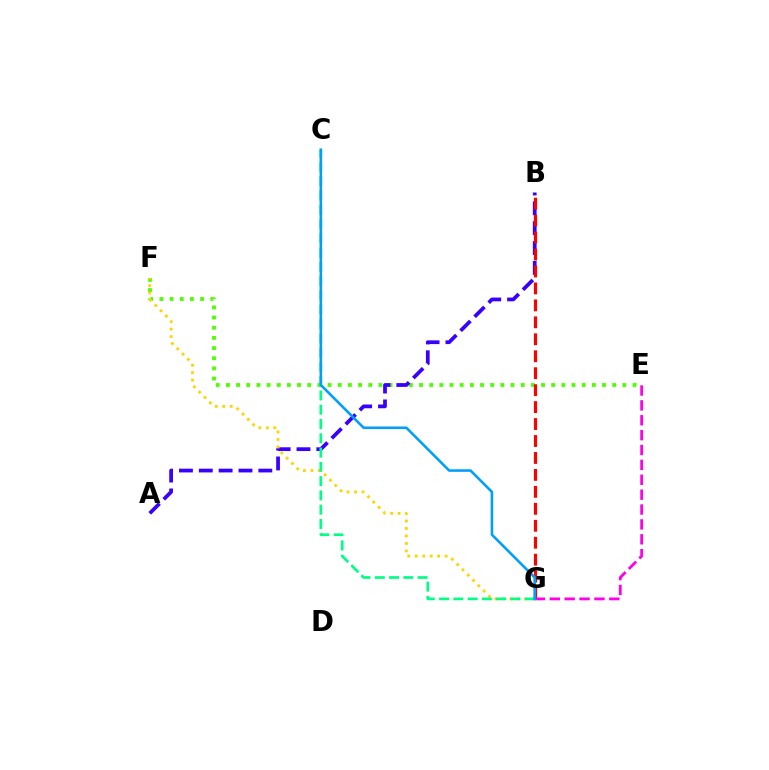{('E', 'F'): [{'color': '#4fff00', 'line_style': 'dotted', 'thickness': 2.76}], ('A', 'B'): [{'color': '#3700ff', 'line_style': 'dashed', 'thickness': 2.7}], ('F', 'G'): [{'color': '#ffd500', 'line_style': 'dotted', 'thickness': 2.03}], ('B', 'G'): [{'color': '#ff0000', 'line_style': 'dashed', 'thickness': 2.3}], ('E', 'G'): [{'color': '#ff00ed', 'line_style': 'dashed', 'thickness': 2.02}], ('C', 'G'): [{'color': '#00ff86', 'line_style': 'dashed', 'thickness': 1.94}, {'color': '#009eff', 'line_style': 'solid', 'thickness': 1.85}]}